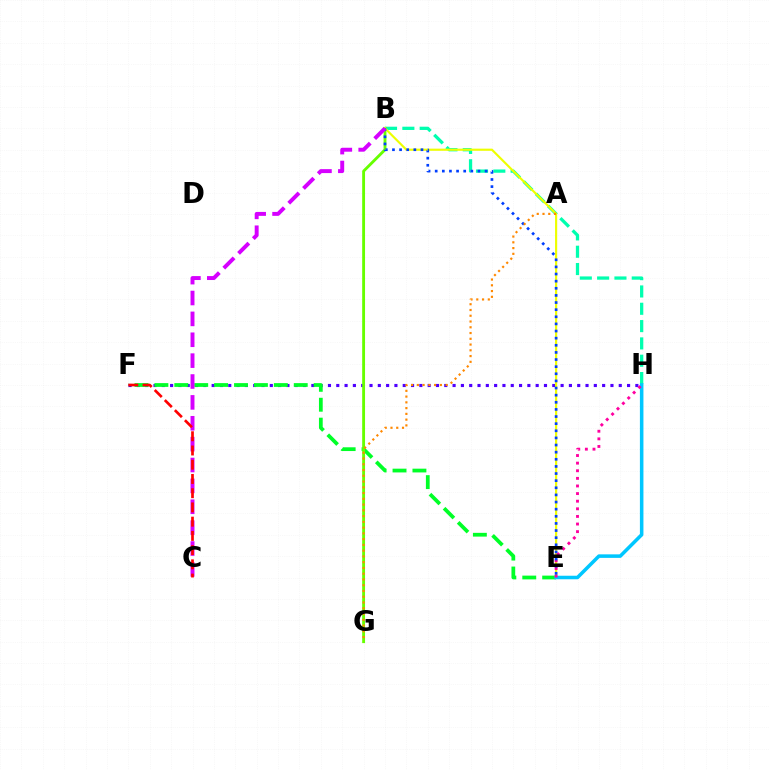{('B', 'H'): [{'color': '#00ffaf', 'line_style': 'dashed', 'thickness': 2.35}], ('F', 'H'): [{'color': '#4f00ff', 'line_style': 'dotted', 'thickness': 2.26}], ('E', 'F'): [{'color': '#00ff27', 'line_style': 'dashed', 'thickness': 2.7}], ('B', 'G'): [{'color': '#66ff00', 'line_style': 'solid', 'thickness': 2.06}], ('B', 'E'): [{'color': '#eeff00', 'line_style': 'solid', 'thickness': 1.55}, {'color': '#003fff', 'line_style': 'dotted', 'thickness': 1.94}], ('E', 'H'): [{'color': '#00c7ff', 'line_style': 'solid', 'thickness': 2.54}, {'color': '#ff00a0', 'line_style': 'dotted', 'thickness': 2.07}], ('B', 'C'): [{'color': '#d600ff', 'line_style': 'dashed', 'thickness': 2.84}], ('A', 'G'): [{'color': '#ff8800', 'line_style': 'dotted', 'thickness': 1.56}], ('C', 'F'): [{'color': '#ff0000', 'line_style': 'dashed', 'thickness': 1.93}]}